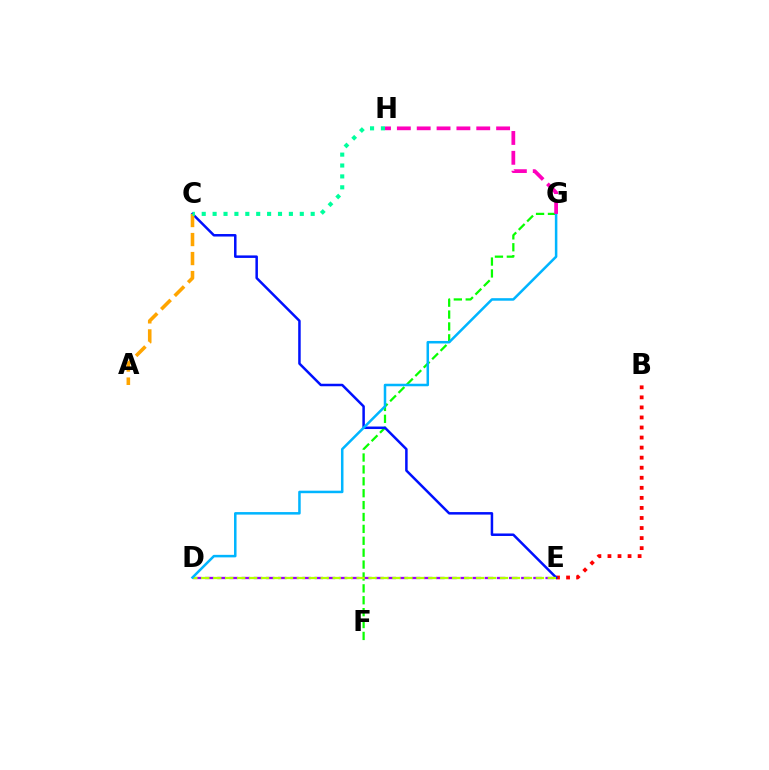{('B', 'E'): [{'color': '#ff0000', 'line_style': 'dotted', 'thickness': 2.73}], ('F', 'G'): [{'color': '#08ff00', 'line_style': 'dashed', 'thickness': 1.62}], ('C', 'E'): [{'color': '#0010ff', 'line_style': 'solid', 'thickness': 1.8}], ('A', 'C'): [{'color': '#ffa500', 'line_style': 'dashed', 'thickness': 2.58}], ('D', 'E'): [{'color': '#9b00ff', 'line_style': 'dashed', 'thickness': 1.65}, {'color': '#b3ff00', 'line_style': 'dashed', 'thickness': 1.62}], ('D', 'G'): [{'color': '#00b5ff', 'line_style': 'solid', 'thickness': 1.81}], ('C', 'H'): [{'color': '#00ff9d', 'line_style': 'dotted', 'thickness': 2.96}], ('G', 'H'): [{'color': '#ff00bd', 'line_style': 'dashed', 'thickness': 2.7}]}